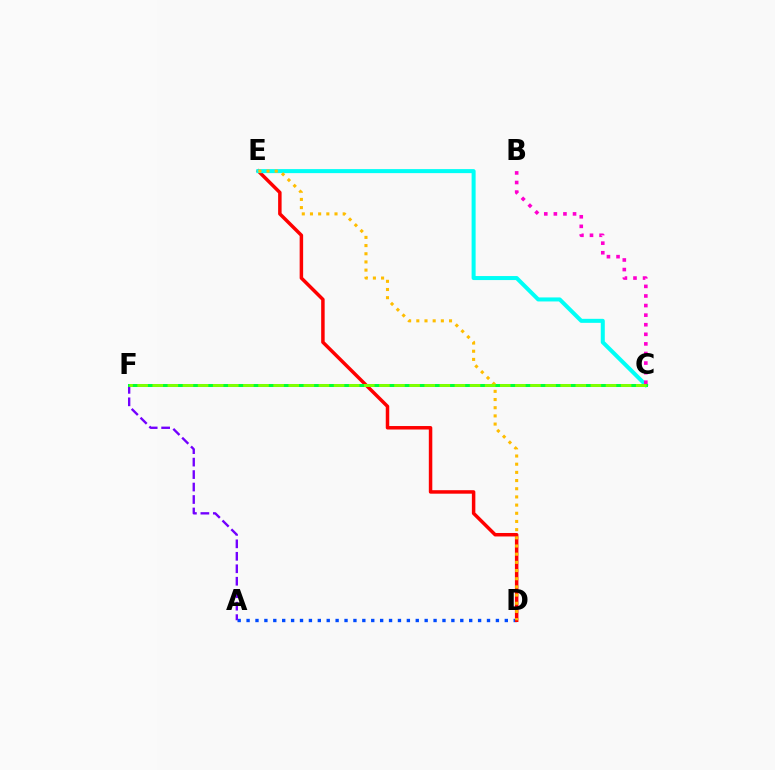{('A', 'D'): [{'color': '#004bff', 'line_style': 'dotted', 'thickness': 2.42}], ('D', 'E'): [{'color': '#ff0000', 'line_style': 'solid', 'thickness': 2.51}, {'color': '#ffbd00', 'line_style': 'dotted', 'thickness': 2.22}], ('C', 'E'): [{'color': '#00fff6', 'line_style': 'solid', 'thickness': 2.89}], ('A', 'F'): [{'color': '#7200ff', 'line_style': 'dashed', 'thickness': 1.69}], ('C', 'F'): [{'color': '#00ff39', 'line_style': 'solid', 'thickness': 2.16}, {'color': '#84ff00', 'line_style': 'dashed', 'thickness': 2.05}], ('B', 'C'): [{'color': '#ff00cf', 'line_style': 'dotted', 'thickness': 2.6}]}